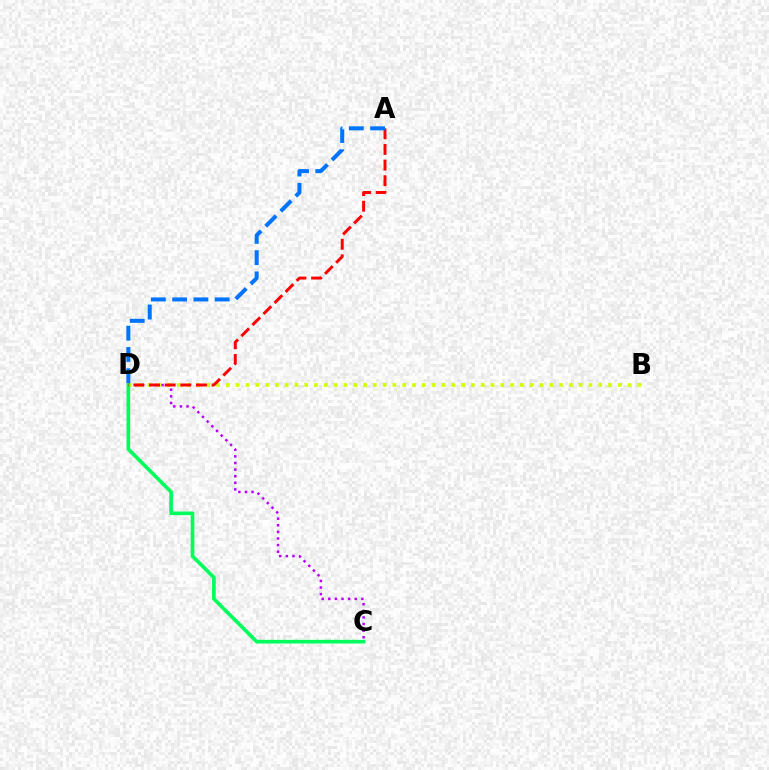{('C', 'D'): [{'color': '#b900ff', 'line_style': 'dotted', 'thickness': 1.8}, {'color': '#00ff5c', 'line_style': 'solid', 'thickness': 2.63}], ('B', 'D'): [{'color': '#d1ff00', 'line_style': 'dotted', 'thickness': 2.66}], ('A', 'D'): [{'color': '#ff0000', 'line_style': 'dashed', 'thickness': 2.12}, {'color': '#0074ff', 'line_style': 'dashed', 'thickness': 2.89}]}